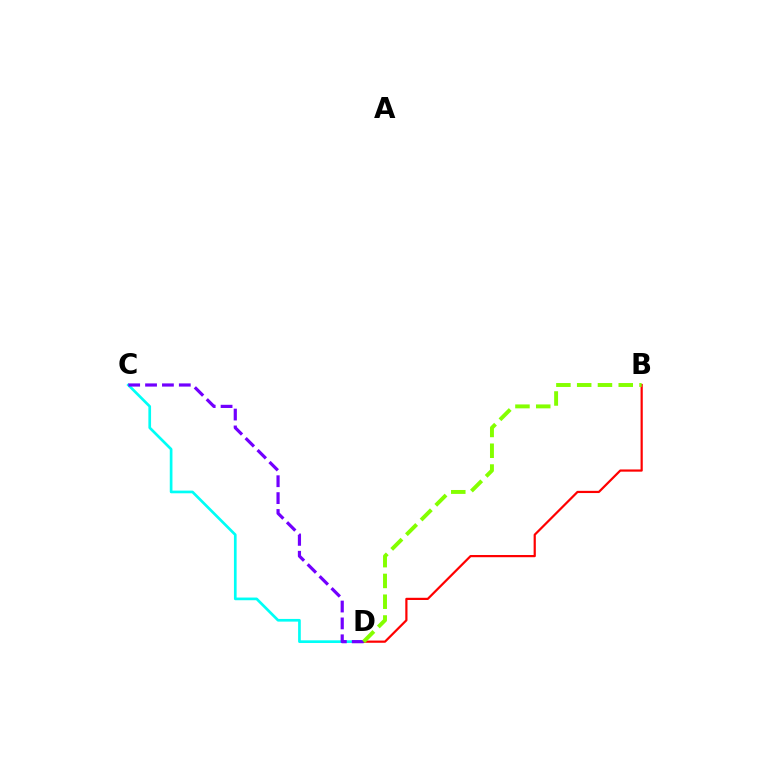{('C', 'D'): [{'color': '#00fff6', 'line_style': 'solid', 'thickness': 1.93}, {'color': '#7200ff', 'line_style': 'dashed', 'thickness': 2.29}], ('B', 'D'): [{'color': '#ff0000', 'line_style': 'solid', 'thickness': 1.59}, {'color': '#84ff00', 'line_style': 'dashed', 'thickness': 2.82}]}